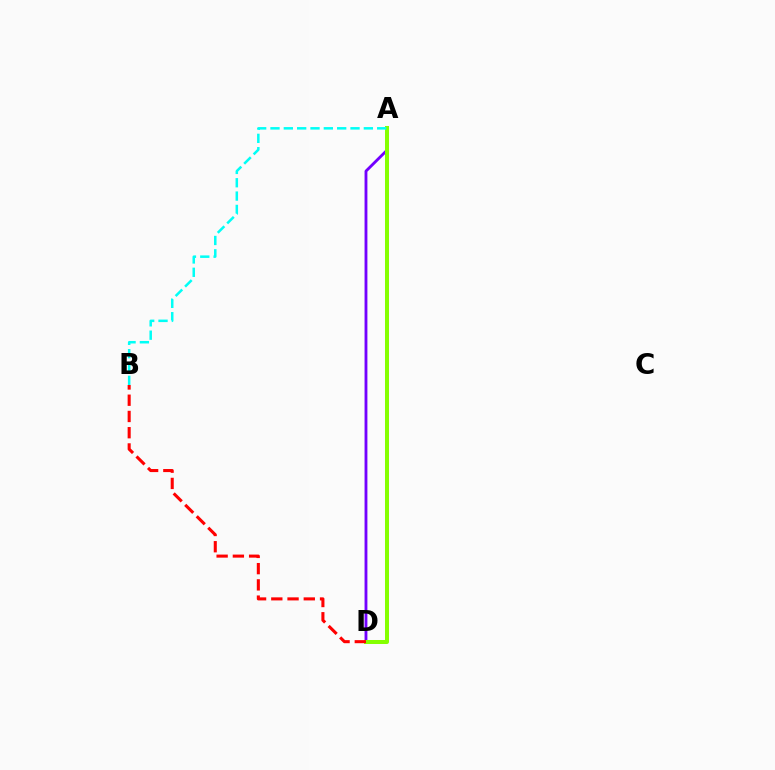{('A', 'D'): [{'color': '#7200ff', 'line_style': 'solid', 'thickness': 2.05}, {'color': '#84ff00', 'line_style': 'solid', 'thickness': 2.89}], ('A', 'B'): [{'color': '#00fff6', 'line_style': 'dashed', 'thickness': 1.81}], ('B', 'D'): [{'color': '#ff0000', 'line_style': 'dashed', 'thickness': 2.21}]}